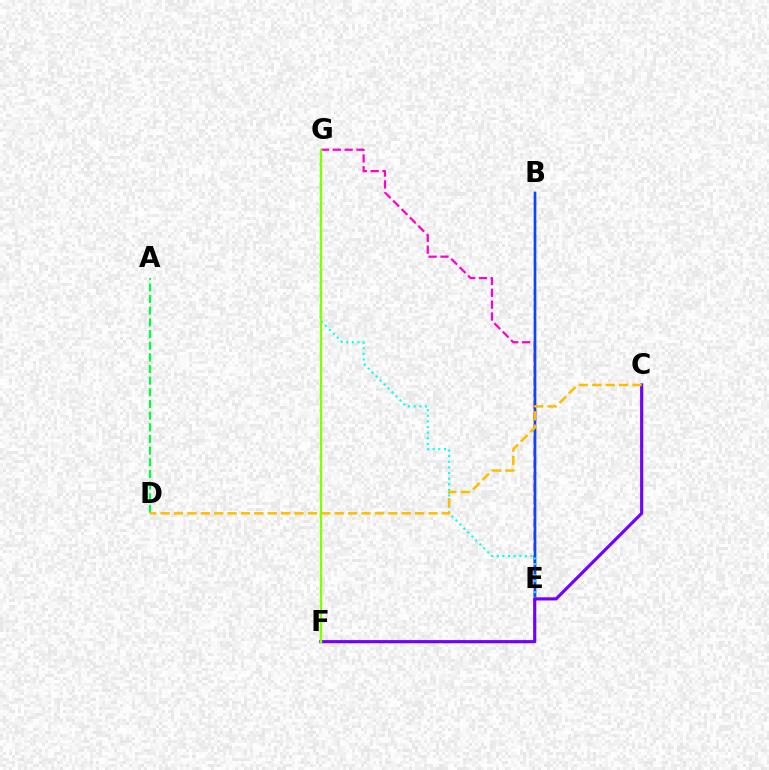{('B', 'E'): [{'color': '#ff0000', 'line_style': 'solid', 'thickness': 1.65}, {'color': '#004bff', 'line_style': 'solid', 'thickness': 1.79}], ('A', 'D'): [{'color': '#00ff39', 'line_style': 'dashed', 'thickness': 1.58}], ('E', 'G'): [{'color': '#ff00cf', 'line_style': 'dashed', 'thickness': 1.61}, {'color': '#00fff6', 'line_style': 'dotted', 'thickness': 1.53}], ('C', 'F'): [{'color': '#7200ff', 'line_style': 'solid', 'thickness': 2.26}], ('C', 'D'): [{'color': '#ffbd00', 'line_style': 'dashed', 'thickness': 1.82}], ('F', 'G'): [{'color': '#84ff00', 'line_style': 'solid', 'thickness': 1.65}]}